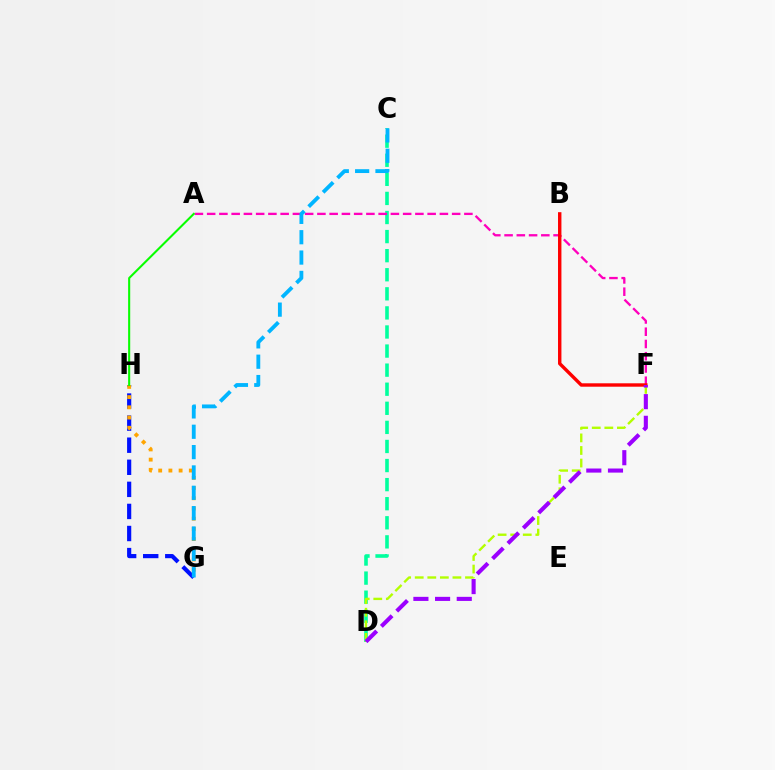{('G', 'H'): [{'color': '#0010ff', 'line_style': 'dashed', 'thickness': 3.0}, {'color': '#ffa500', 'line_style': 'dotted', 'thickness': 2.77}], ('C', 'D'): [{'color': '#00ff9d', 'line_style': 'dashed', 'thickness': 2.59}], ('D', 'F'): [{'color': '#b3ff00', 'line_style': 'dashed', 'thickness': 1.71}, {'color': '#9b00ff', 'line_style': 'dashed', 'thickness': 2.94}], ('A', 'F'): [{'color': '#ff00bd', 'line_style': 'dashed', 'thickness': 1.66}], ('B', 'F'): [{'color': '#ff0000', 'line_style': 'solid', 'thickness': 2.45}], ('A', 'H'): [{'color': '#08ff00', 'line_style': 'solid', 'thickness': 1.5}], ('C', 'G'): [{'color': '#00b5ff', 'line_style': 'dashed', 'thickness': 2.76}]}